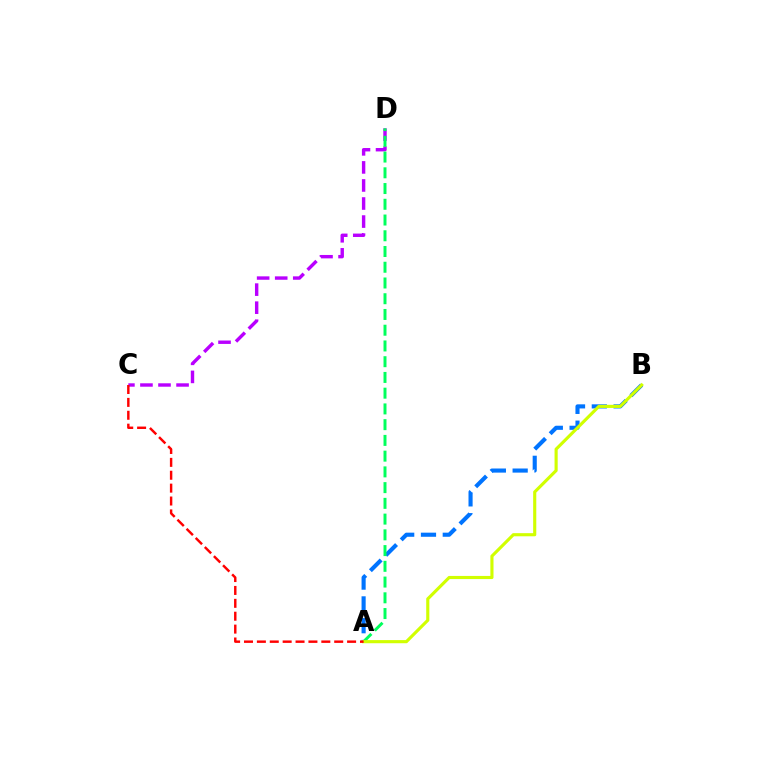{('C', 'D'): [{'color': '#b900ff', 'line_style': 'dashed', 'thickness': 2.45}], ('A', 'B'): [{'color': '#0074ff', 'line_style': 'dashed', 'thickness': 2.96}, {'color': '#d1ff00', 'line_style': 'solid', 'thickness': 2.25}], ('A', 'D'): [{'color': '#00ff5c', 'line_style': 'dashed', 'thickness': 2.14}], ('A', 'C'): [{'color': '#ff0000', 'line_style': 'dashed', 'thickness': 1.75}]}